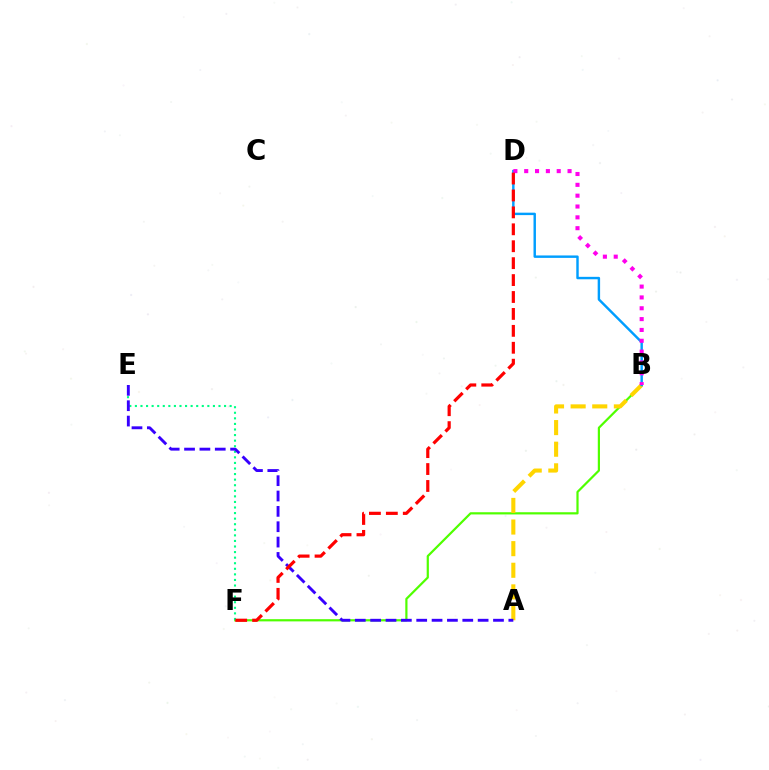{('B', 'F'): [{'color': '#4fff00', 'line_style': 'solid', 'thickness': 1.59}], ('A', 'B'): [{'color': '#ffd500', 'line_style': 'dashed', 'thickness': 2.94}], ('E', 'F'): [{'color': '#00ff86', 'line_style': 'dotted', 'thickness': 1.51}], ('A', 'E'): [{'color': '#3700ff', 'line_style': 'dashed', 'thickness': 2.09}], ('B', 'D'): [{'color': '#009eff', 'line_style': 'solid', 'thickness': 1.75}, {'color': '#ff00ed', 'line_style': 'dotted', 'thickness': 2.94}], ('D', 'F'): [{'color': '#ff0000', 'line_style': 'dashed', 'thickness': 2.3}]}